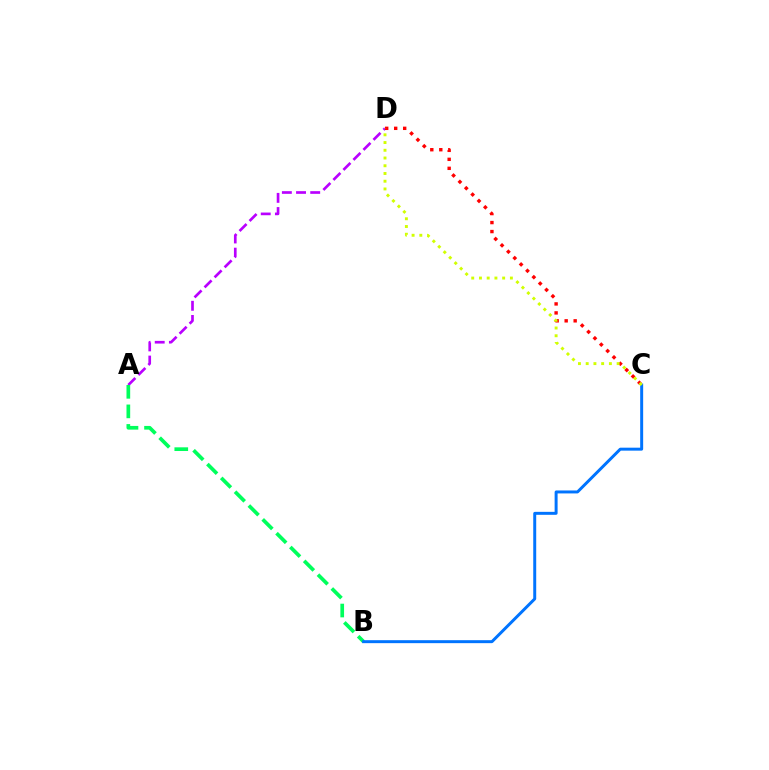{('A', 'D'): [{'color': '#b900ff', 'line_style': 'dashed', 'thickness': 1.93}], ('A', 'B'): [{'color': '#00ff5c', 'line_style': 'dashed', 'thickness': 2.66}], ('C', 'D'): [{'color': '#ff0000', 'line_style': 'dotted', 'thickness': 2.44}, {'color': '#d1ff00', 'line_style': 'dotted', 'thickness': 2.1}], ('B', 'C'): [{'color': '#0074ff', 'line_style': 'solid', 'thickness': 2.14}]}